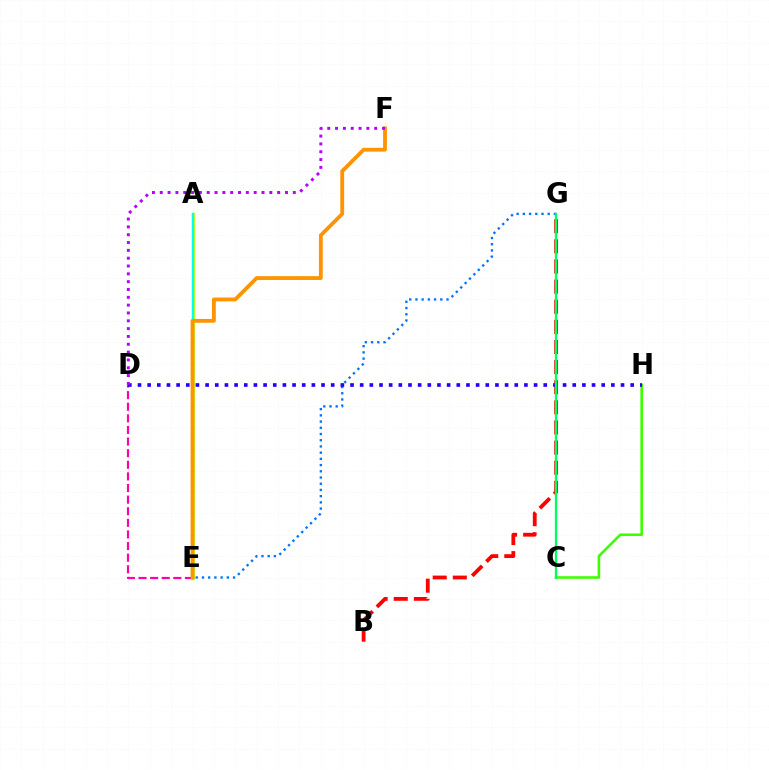{('A', 'E'): [{'color': '#d1ff00', 'line_style': 'solid', 'thickness': 2.42}, {'color': '#00fff6', 'line_style': 'solid', 'thickness': 1.66}], ('D', 'E'): [{'color': '#ff00ac', 'line_style': 'dashed', 'thickness': 1.58}], ('C', 'H'): [{'color': '#3dff00', 'line_style': 'solid', 'thickness': 1.86}], ('B', 'G'): [{'color': '#ff0000', 'line_style': 'dashed', 'thickness': 2.73}], ('E', 'G'): [{'color': '#0074ff', 'line_style': 'dotted', 'thickness': 1.69}], ('D', 'H'): [{'color': '#2500ff', 'line_style': 'dotted', 'thickness': 2.62}], ('E', 'F'): [{'color': '#ff9400', 'line_style': 'solid', 'thickness': 2.75}], ('D', 'F'): [{'color': '#b900ff', 'line_style': 'dotted', 'thickness': 2.13}], ('C', 'G'): [{'color': '#00ff5c', 'line_style': 'solid', 'thickness': 1.66}]}